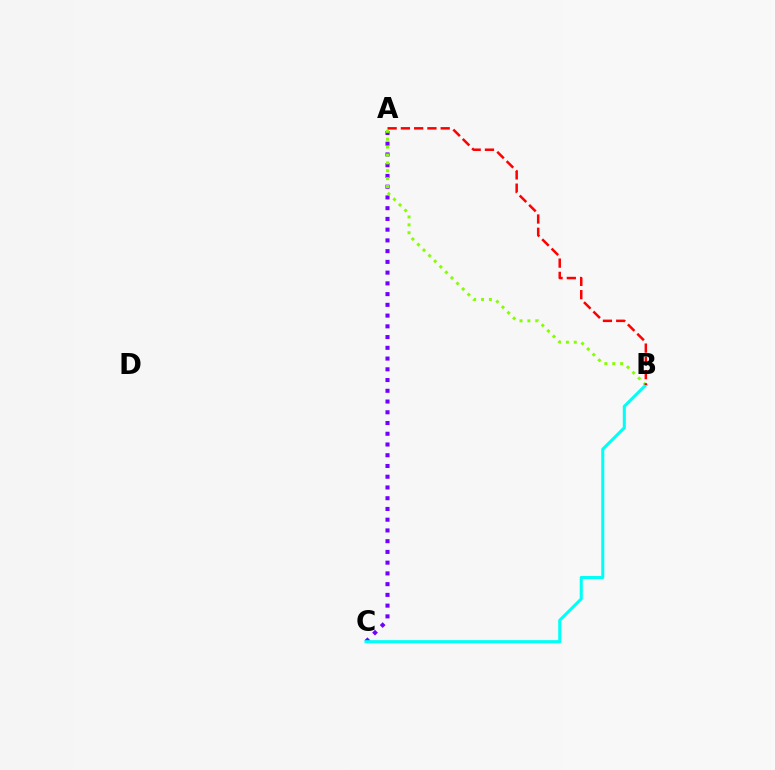{('A', 'C'): [{'color': '#7200ff', 'line_style': 'dotted', 'thickness': 2.92}], ('A', 'B'): [{'color': '#84ff00', 'line_style': 'dotted', 'thickness': 2.14}, {'color': '#ff0000', 'line_style': 'dashed', 'thickness': 1.8}], ('B', 'C'): [{'color': '#00fff6', 'line_style': 'solid', 'thickness': 2.19}]}